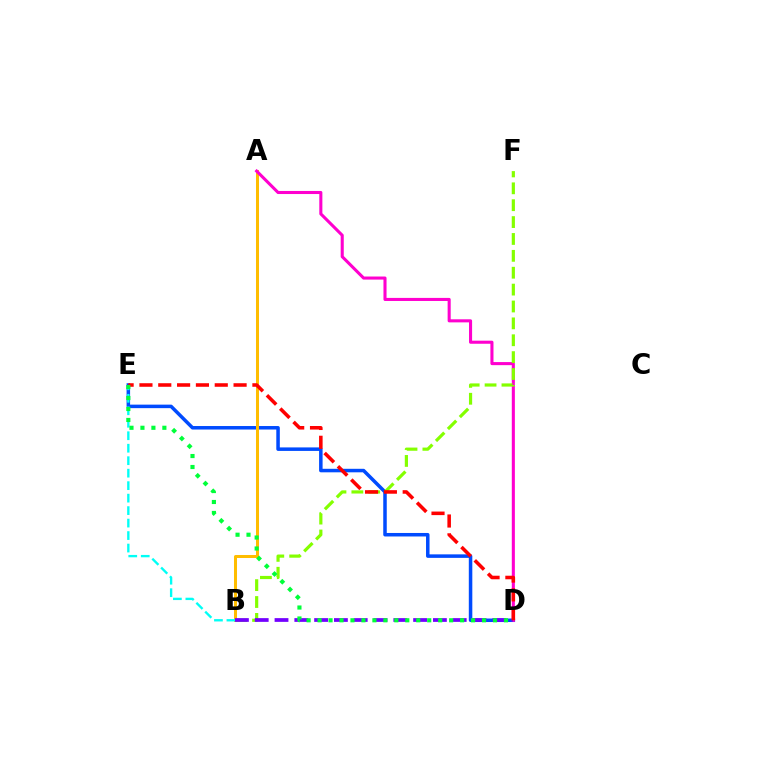{('D', 'E'): [{'color': '#004bff', 'line_style': 'solid', 'thickness': 2.53}, {'color': '#ff0000', 'line_style': 'dashed', 'thickness': 2.56}, {'color': '#00ff39', 'line_style': 'dotted', 'thickness': 2.98}], ('A', 'B'): [{'color': '#ffbd00', 'line_style': 'solid', 'thickness': 2.17}], ('A', 'D'): [{'color': '#ff00cf', 'line_style': 'solid', 'thickness': 2.21}], ('B', 'F'): [{'color': '#84ff00', 'line_style': 'dashed', 'thickness': 2.29}], ('B', 'E'): [{'color': '#00fff6', 'line_style': 'dashed', 'thickness': 1.7}], ('B', 'D'): [{'color': '#7200ff', 'line_style': 'dashed', 'thickness': 2.69}]}